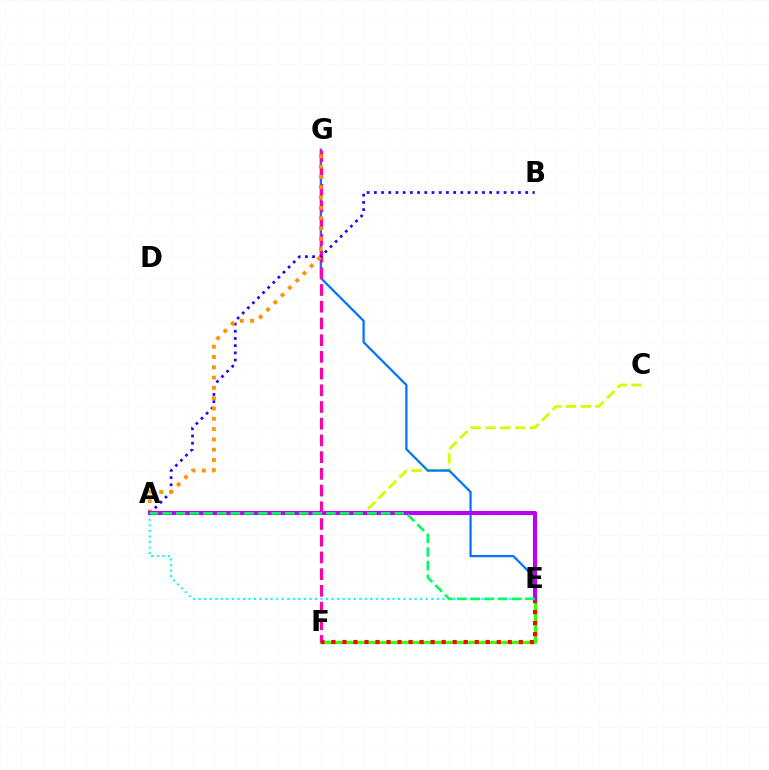{('A', 'C'): [{'color': '#d1ff00', 'line_style': 'dashed', 'thickness': 2.02}], ('E', 'F'): [{'color': '#3dff00', 'line_style': 'solid', 'thickness': 2.34}, {'color': '#ff0000', 'line_style': 'dotted', 'thickness': 2.99}], ('E', 'G'): [{'color': '#0074ff', 'line_style': 'solid', 'thickness': 1.61}], ('A', 'E'): [{'color': '#00fff6', 'line_style': 'dotted', 'thickness': 1.51}, {'color': '#b900ff', 'line_style': 'solid', 'thickness': 2.93}, {'color': '#00ff5c', 'line_style': 'dashed', 'thickness': 1.86}], ('F', 'G'): [{'color': '#ff00ac', 'line_style': 'dashed', 'thickness': 2.27}], ('A', 'B'): [{'color': '#2500ff', 'line_style': 'dotted', 'thickness': 1.96}], ('A', 'G'): [{'color': '#ff9400', 'line_style': 'dotted', 'thickness': 2.8}]}